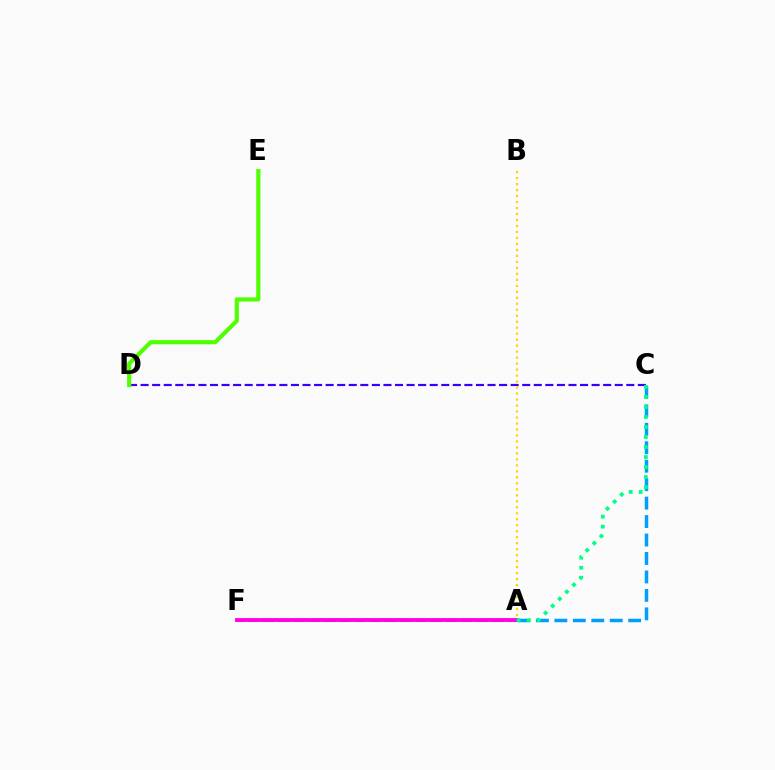{('A', 'C'): [{'color': '#009eff', 'line_style': 'dashed', 'thickness': 2.51}, {'color': '#00ff86', 'line_style': 'dotted', 'thickness': 2.72}], ('A', 'F'): [{'color': '#ff0000', 'line_style': 'dashed', 'thickness': 2.07}, {'color': '#ff00ed', 'line_style': 'solid', 'thickness': 2.78}], ('C', 'D'): [{'color': '#3700ff', 'line_style': 'dashed', 'thickness': 1.57}], ('A', 'B'): [{'color': '#ffd500', 'line_style': 'dotted', 'thickness': 1.63}], ('D', 'E'): [{'color': '#4fff00', 'line_style': 'solid', 'thickness': 2.97}]}